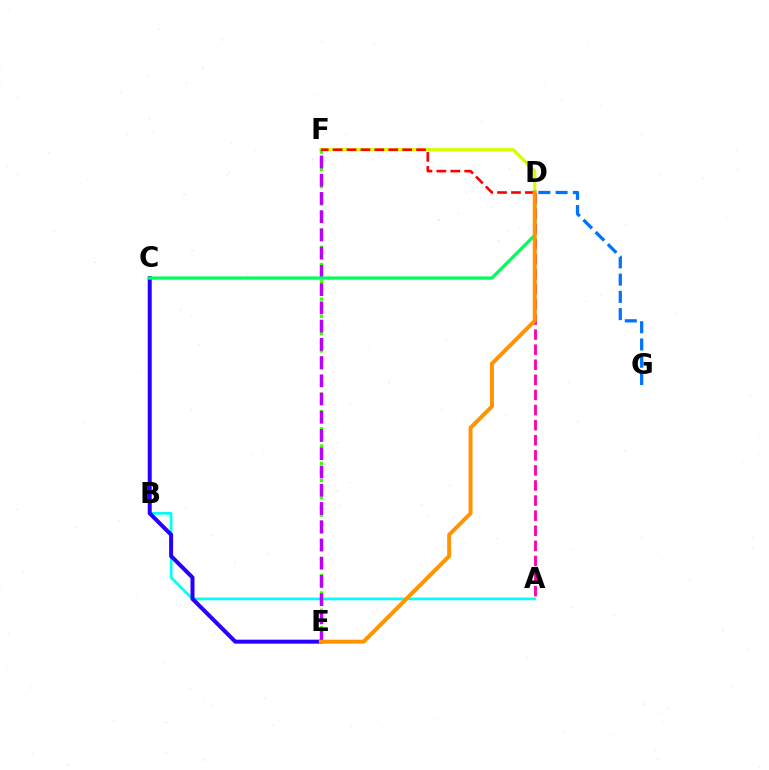{('A', 'B'): [{'color': '#00fff6', 'line_style': 'solid', 'thickness': 1.94}], ('D', 'F'): [{'color': '#d1ff00', 'line_style': 'solid', 'thickness': 2.3}, {'color': '#ff0000', 'line_style': 'dashed', 'thickness': 1.89}], ('D', 'G'): [{'color': '#0074ff', 'line_style': 'dashed', 'thickness': 2.34}], ('E', 'F'): [{'color': '#3dff00', 'line_style': 'dotted', 'thickness': 2.35}, {'color': '#b900ff', 'line_style': 'dashed', 'thickness': 2.48}], ('C', 'E'): [{'color': '#2500ff', 'line_style': 'solid', 'thickness': 2.88}], ('C', 'D'): [{'color': '#00ff5c', 'line_style': 'solid', 'thickness': 2.37}], ('A', 'D'): [{'color': '#ff00ac', 'line_style': 'dashed', 'thickness': 2.05}], ('D', 'E'): [{'color': '#ff9400', 'line_style': 'solid', 'thickness': 2.85}]}